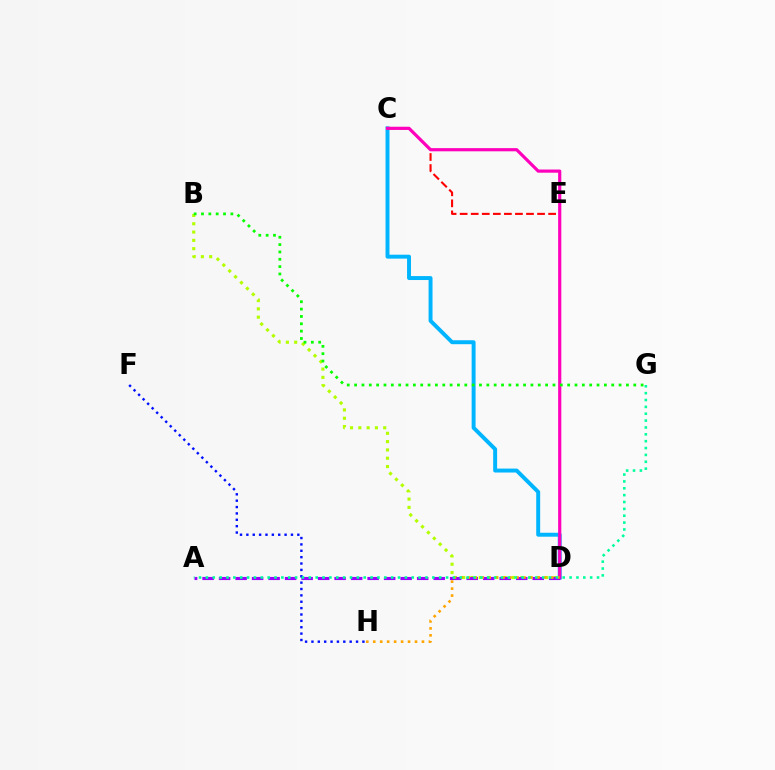{('B', 'D'): [{'color': '#b3ff00', 'line_style': 'dotted', 'thickness': 2.26}], ('C', 'E'): [{'color': '#ff0000', 'line_style': 'dashed', 'thickness': 1.5}], ('C', 'D'): [{'color': '#00b5ff', 'line_style': 'solid', 'thickness': 2.84}, {'color': '#ff00bd', 'line_style': 'solid', 'thickness': 2.29}], ('A', 'D'): [{'color': '#9b00ff', 'line_style': 'dashed', 'thickness': 2.24}], ('F', 'H'): [{'color': '#0010ff', 'line_style': 'dotted', 'thickness': 1.73}], ('B', 'G'): [{'color': '#08ff00', 'line_style': 'dotted', 'thickness': 2.0}], ('D', 'H'): [{'color': '#ffa500', 'line_style': 'dotted', 'thickness': 1.89}], ('A', 'G'): [{'color': '#00ff9d', 'line_style': 'dotted', 'thickness': 1.86}]}